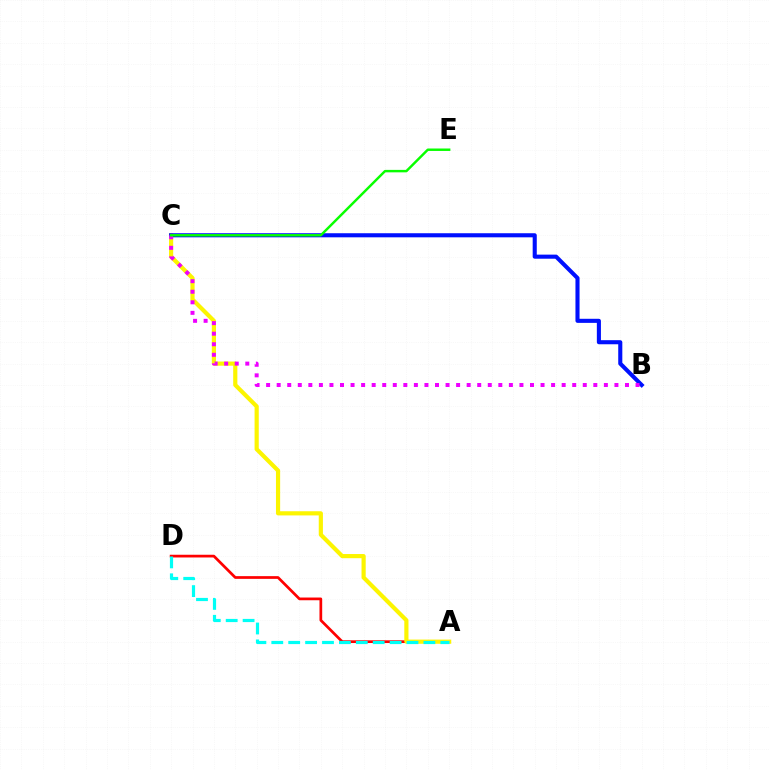{('A', 'D'): [{'color': '#ff0000', 'line_style': 'solid', 'thickness': 1.96}, {'color': '#00fff6', 'line_style': 'dashed', 'thickness': 2.3}], ('A', 'C'): [{'color': '#fcf500', 'line_style': 'solid', 'thickness': 3.0}], ('B', 'C'): [{'color': '#0010ff', 'line_style': 'solid', 'thickness': 2.94}, {'color': '#ee00ff', 'line_style': 'dotted', 'thickness': 2.87}], ('C', 'E'): [{'color': '#08ff00', 'line_style': 'solid', 'thickness': 1.77}]}